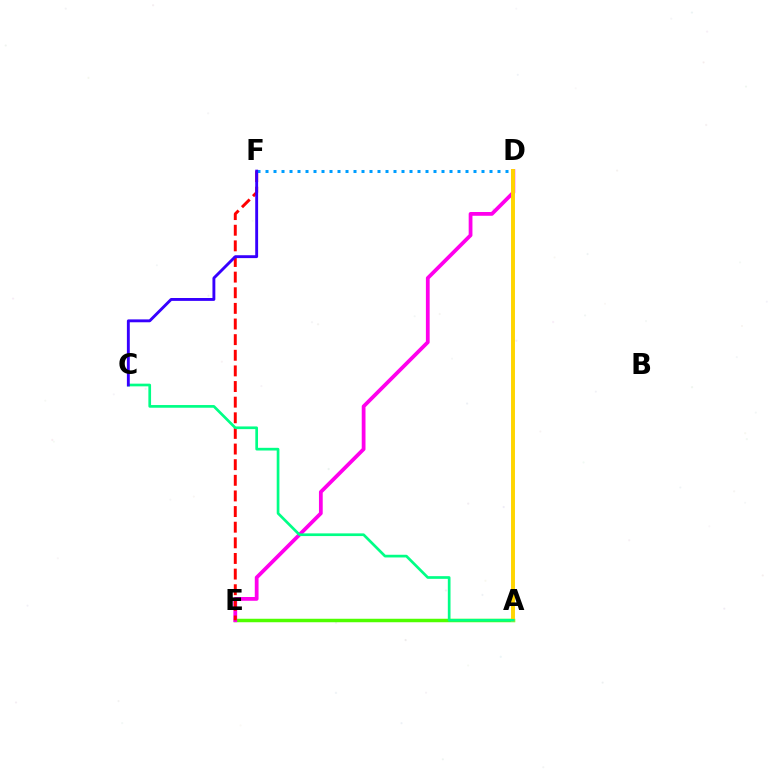{('A', 'E'): [{'color': '#4fff00', 'line_style': 'solid', 'thickness': 2.51}], ('D', 'E'): [{'color': '#ff00ed', 'line_style': 'solid', 'thickness': 2.71}], ('E', 'F'): [{'color': '#ff0000', 'line_style': 'dashed', 'thickness': 2.12}], ('A', 'D'): [{'color': '#ffd500', 'line_style': 'solid', 'thickness': 2.83}], ('A', 'C'): [{'color': '#00ff86', 'line_style': 'solid', 'thickness': 1.94}], ('D', 'F'): [{'color': '#009eff', 'line_style': 'dotted', 'thickness': 2.17}], ('C', 'F'): [{'color': '#3700ff', 'line_style': 'solid', 'thickness': 2.07}]}